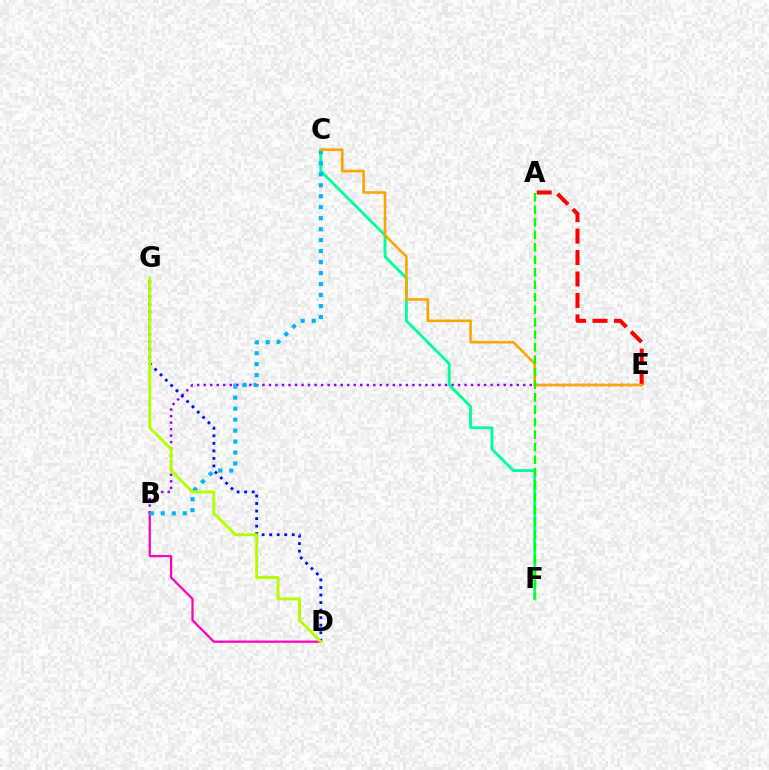{('B', 'E'): [{'color': '#9b00ff', 'line_style': 'dotted', 'thickness': 1.77}], ('C', 'F'): [{'color': '#00ff9d', 'line_style': 'solid', 'thickness': 2.06}], ('D', 'G'): [{'color': '#0010ff', 'line_style': 'dotted', 'thickness': 2.05}, {'color': '#b3ff00', 'line_style': 'solid', 'thickness': 2.11}], ('A', 'E'): [{'color': '#ff0000', 'line_style': 'dashed', 'thickness': 2.91}], ('B', 'D'): [{'color': '#ff00bd', 'line_style': 'solid', 'thickness': 1.63}], ('B', 'C'): [{'color': '#00b5ff', 'line_style': 'dotted', 'thickness': 2.98}], ('C', 'E'): [{'color': '#ffa500', 'line_style': 'solid', 'thickness': 1.88}], ('A', 'F'): [{'color': '#08ff00', 'line_style': 'dashed', 'thickness': 1.7}]}